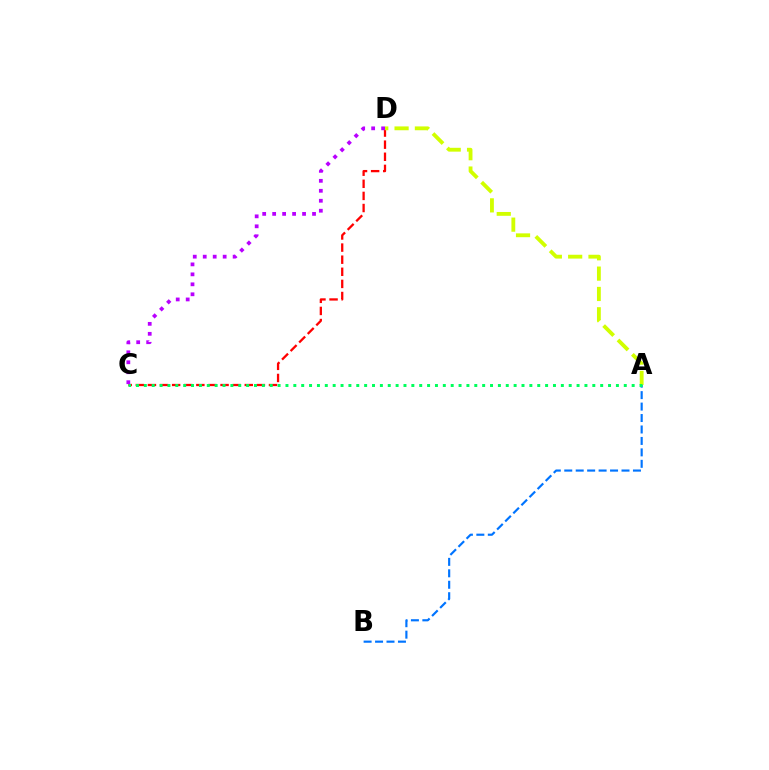{('C', 'D'): [{'color': '#ff0000', 'line_style': 'dashed', 'thickness': 1.64}, {'color': '#b900ff', 'line_style': 'dotted', 'thickness': 2.71}], ('A', 'D'): [{'color': '#d1ff00', 'line_style': 'dashed', 'thickness': 2.76}], ('A', 'B'): [{'color': '#0074ff', 'line_style': 'dashed', 'thickness': 1.56}], ('A', 'C'): [{'color': '#00ff5c', 'line_style': 'dotted', 'thickness': 2.14}]}